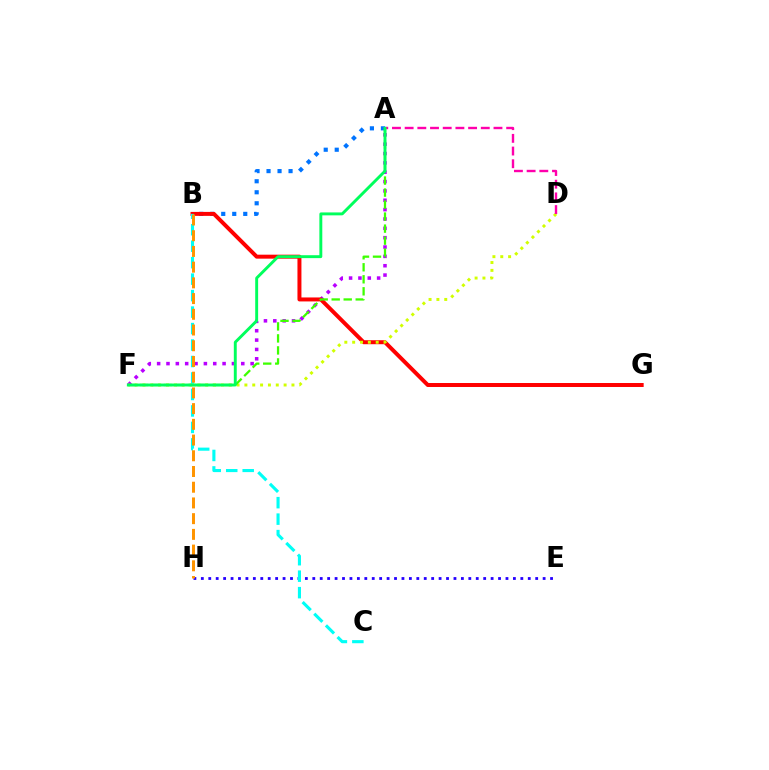{('A', 'F'): [{'color': '#b900ff', 'line_style': 'dotted', 'thickness': 2.54}, {'color': '#3dff00', 'line_style': 'dashed', 'thickness': 1.63}, {'color': '#00ff5c', 'line_style': 'solid', 'thickness': 2.1}], ('E', 'H'): [{'color': '#2500ff', 'line_style': 'dotted', 'thickness': 2.02}], ('A', 'B'): [{'color': '#0074ff', 'line_style': 'dotted', 'thickness': 2.99}], ('B', 'G'): [{'color': '#ff0000', 'line_style': 'solid', 'thickness': 2.86}], ('D', 'F'): [{'color': '#d1ff00', 'line_style': 'dotted', 'thickness': 2.13}], ('A', 'D'): [{'color': '#ff00ac', 'line_style': 'dashed', 'thickness': 1.72}], ('B', 'C'): [{'color': '#00fff6', 'line_style': 'dashed', 'thickness': 2.24}], ('B', 'H'): [{'color': '#ff9400', 'line_style': 'dashed', 'thickness': 2.14}]}